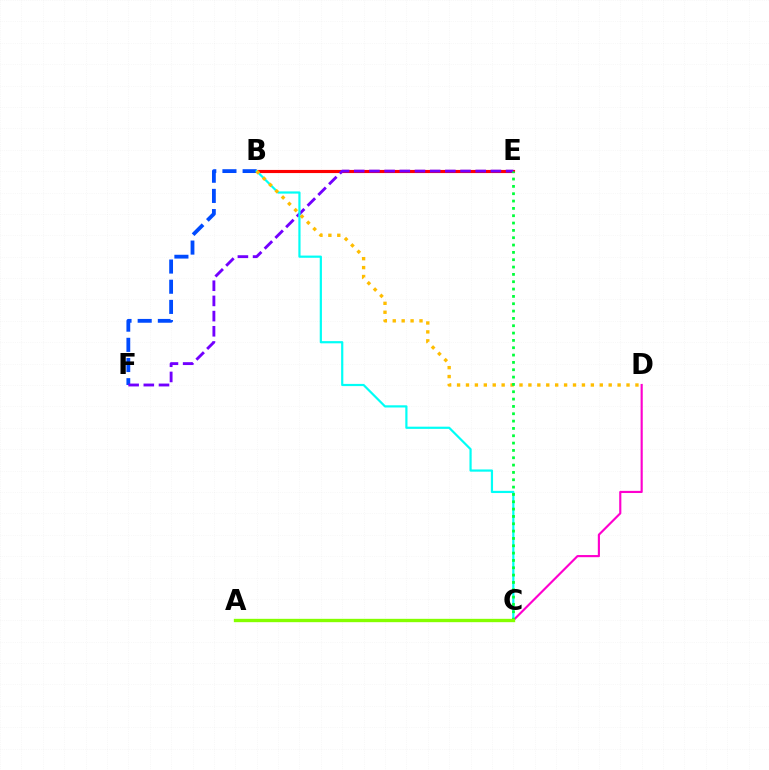{('B', 'F'): [{'color': '#004bff', 'line_style': 'dashed', 'thickness': 2.74}], ('B', 'E'): [{'color': '#ff0000', 'line_style': 'solid', 'thickness': 2.25}], ('C', 'D'): [{'color': '#ff00cf', 'line_style': 'solid', 'thickness': 1.55}], ('E', 'F'): [{'color': '#7200ff', 'line_style': 'dashed', 'thickness': 2.06}], ('B', 'C'): [{'color': '#00fff6', 'line_style': 'solid', 'thickness': 1.59}], ('B', 'D'): [{'color': '#ffbd00', 'line_style': 'dotted', 'thickness': 2.42}], ('C', 'E'): [{'color': '#00ff39', 'line_style': 'dotted', 'thickness': 1.99}], ('A', 'C'): [{'color': '#84ff00', 'line_style': 'solid', 'thickness': 2.41}]}